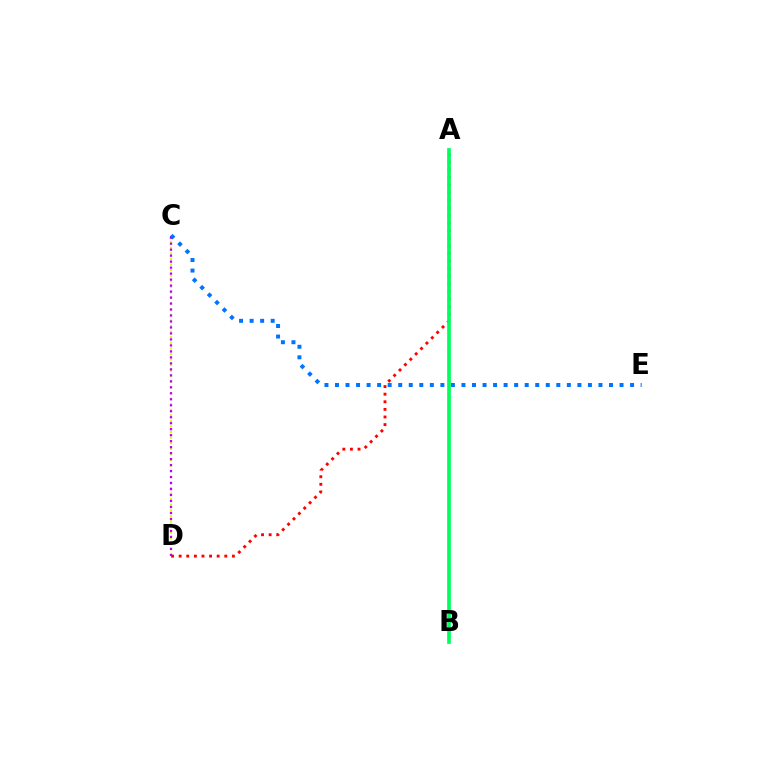{('C', 'D'): [{'color': '#d1ff00', 'line_style': 'dotted', 'thickness': 1.52}, {'color': '#b900ff', 'line_style': 'dotted', 'thickness': 1.63}], ('C', 'E'): [{'color': '#0074ff', 'line_style': 'dotted', 'thickness': 2.86}], ('A', 'D'): [{'color': '#ff0000', 'line_style': 'dotted', 'thickness': 2.07}], ('A', 'B'): [{'color': '#00ff5c', 'line_style': 'solid', 'thickness': 2.67}]}